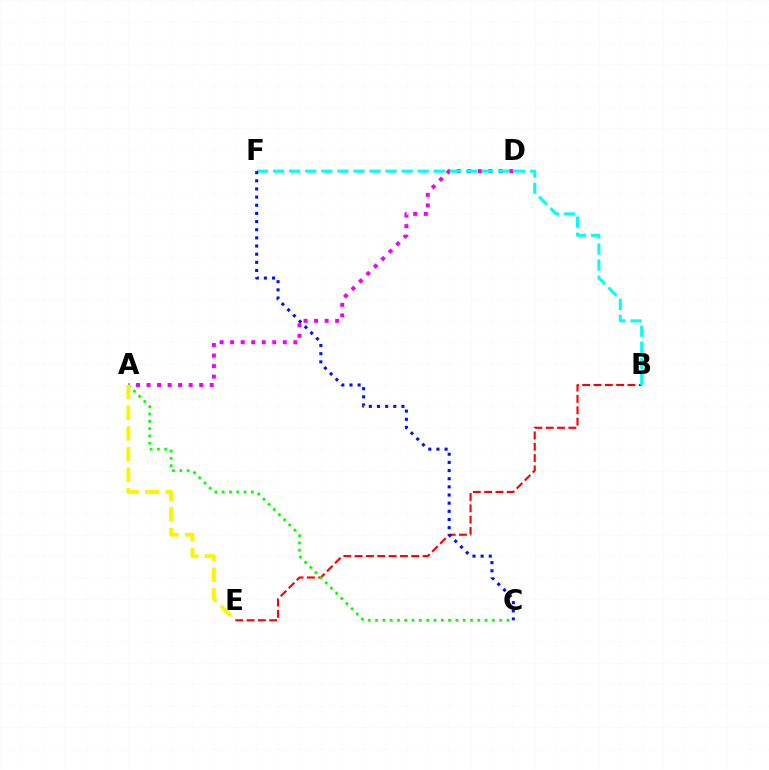{('A', 'D'): [{'color': '#ee00ff', 'line_style': 'dotted', 'thickness': 2.86}], ('B', 'E'): [{'color': '#ff0000', 'line_style': 'dashed', 'thickness': 1.54}], ('A', 'C'): [{'color': '#08ff00', 'line_style': 'dotted', 'thickness': 1.98}], ('B', 'F'): [{'color': '#00fff6', 'line_style': 'dashed', 'thickness': 2.18}], ('A', 'E'): [{'color': '#fcf500', 'line_style': 'dashed', 'thickness': 2.8}], ('C', 'F'): [{'color': '#0010ff', 'line_style': 'dotted', 'thickness': 2.22}]}